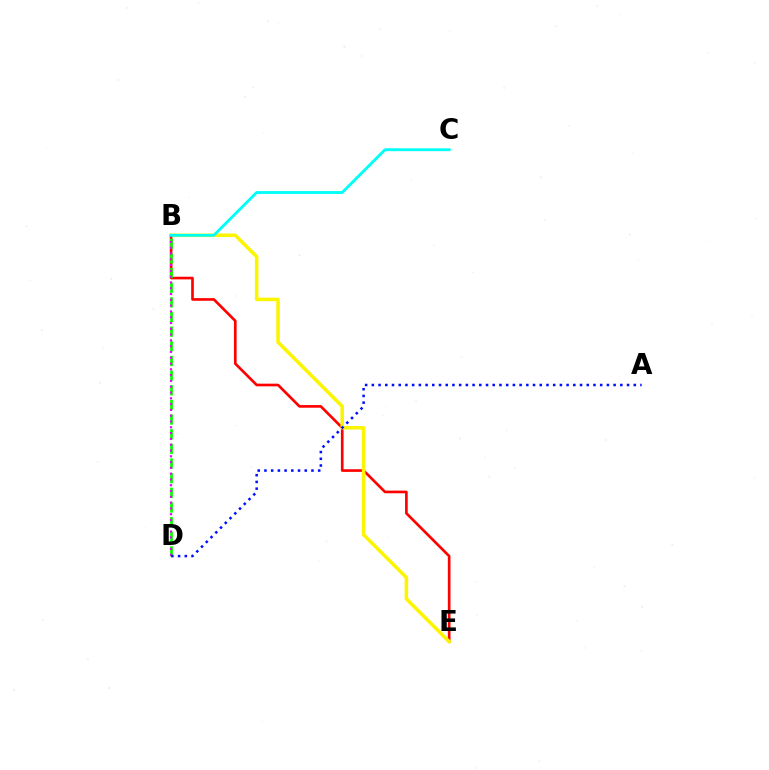{('B', 'E'): [{'color': '#ff0000', 'line_style': 'solid', 'thickness': 1.91}, {'color': '#fcf500', 'line_style': 'solid', 'thickness': 2.55}], ('B', 'D'): [{'color': '#08ff00', 'line_style': 'dashed', 'thickness': 1.99}, {'color': '#ee00ff', 'line_style': 'dotted', 'thickness': 1.57}], ('B', 'C'): [{'color': '#00fff6', 'line_style': 'solid', 'thickness': 2.06}], ('A', 'D'): [{'color': '#0010ff', 'line_style': 'dotted', 'thickness': 1.82}]}